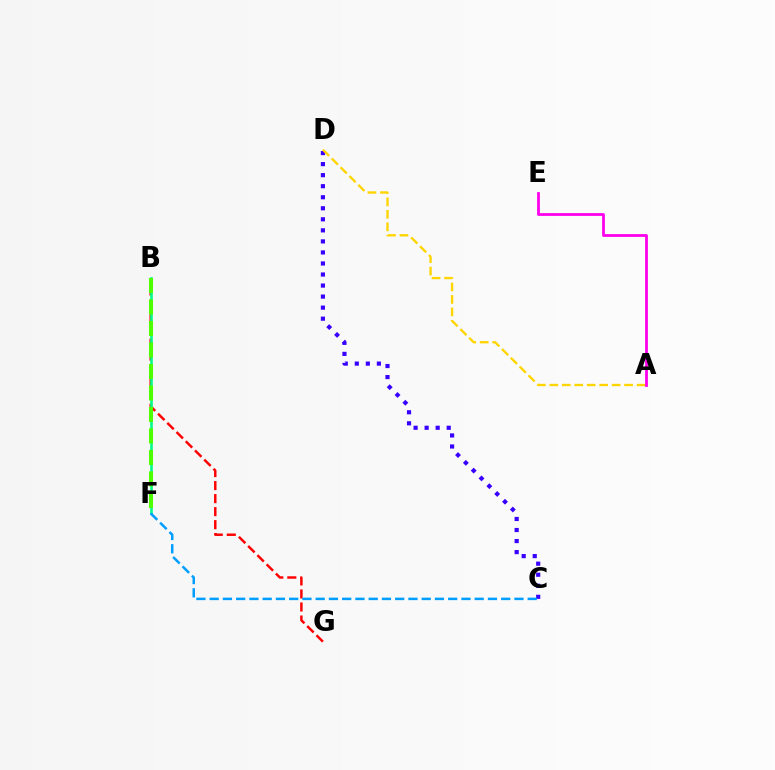{('B', 'G'): [{'color': '#ff0000', 'line_style': 'dashed', 'thickness': 1.77}], ('C', 'D'): [{'color': '#3700ff', 'line_style': 'dotted', 'thickness': 3.0}], ('B', 'F'): [{'color': '#00ff86', 'line_style': 'solid', 'thickness': 1.88}, {'color': '#4fff00', 'line_style': 'dashed', 'thickness': 2.92}], ('A', 'D'): [{'color': '#ffd500', 'line_style': 'dashed', 'thickness': 1.69}], ('C', 'F'): [{'color': '#009eff', 'line_style': 'dashed', 'thickness': 1.8}], ('A', 'E'): [{'color': '#ff00ed', 'line_style': 'solid', 'thickness': 2.01}]}